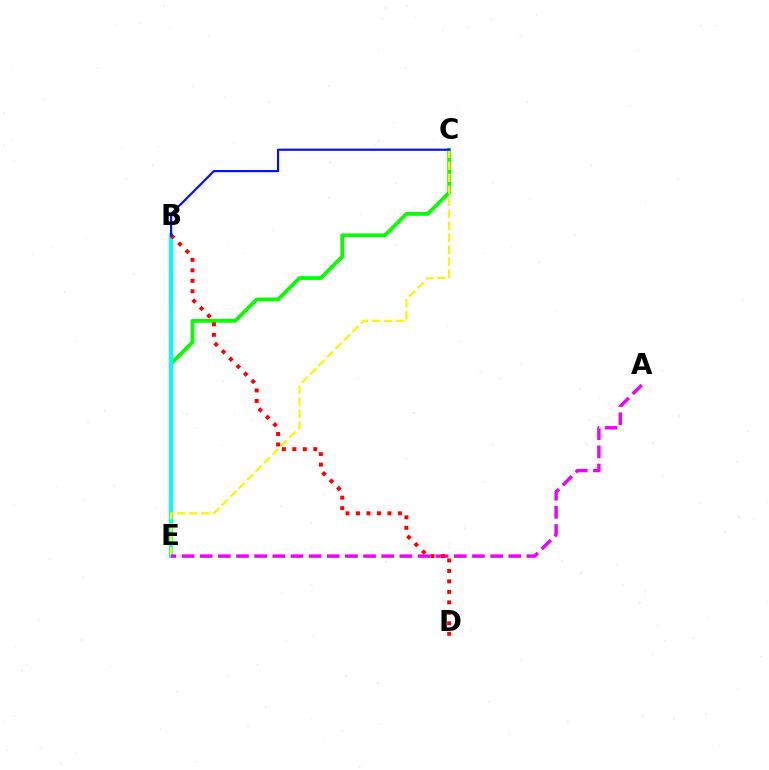{('C', 'E'): [{'color': '#08ff00', 'line_style': 'solid', 'thickness': 2.72}, {'color': '#fcf500', 'line_style': 'dashed', 'thickness': 1.63}], ('B', 'E'): [{'color': '#00fff6', 'line_style': 'solid', 'thickness': 2.93}], ('A', 'E'): [{'color': '#ee00ff', 'line_style': 'dashed', 'thickness': 2.47}], ('B', 'D'): [{'color': '#ff0000', 'line_style': 'dotted', 'thickness': 2.85}], ('B', 'C'): [{'color': '#0010ff', 'line_style': 'solid', 'thickness': 1.57}]}